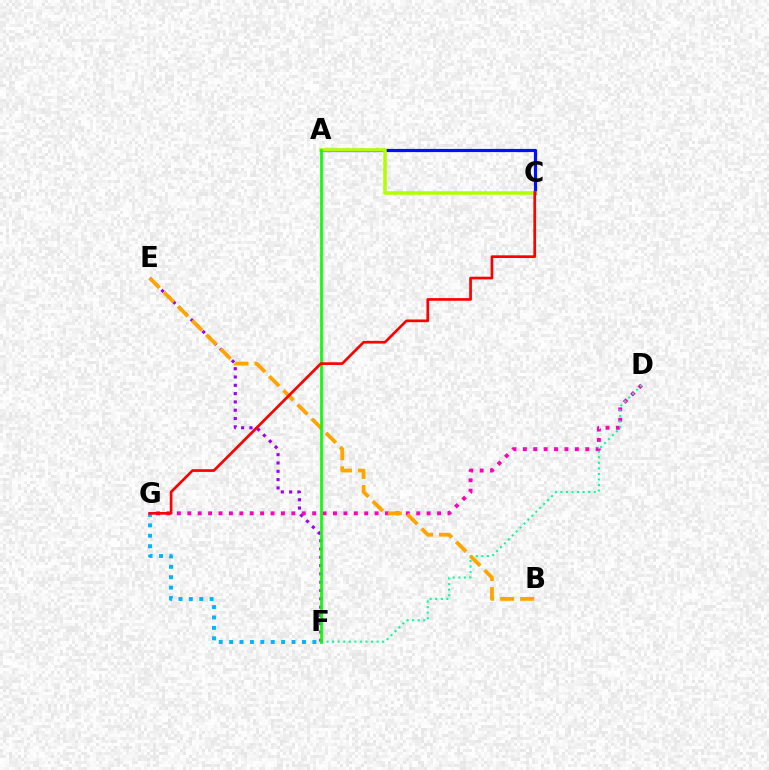{('F', 'G'): [{'color': '#00b5ff', 'line_style': 'dotted', 'thickness': 2.83}], ('E', 'F'): [{'color': '#9b00ff', 'line_style': 'dotted', 'thickness': 2.26}], ('A', 'C'): [{'color': '#0010ff', 'line_style': 'solid', 'thickness': 2.29}, {'color': '#b3ff00', 'line_style': 'solid', 'thickness': 2.53}], ('D', 'G'): [{'color': '#ff00bd', 'line_style': 'dotted', 'thickness': 2.83}], ('D', 'F'): [{'color': '#00ff9d', 'line_style': 'dotted', 'thickness': 1.51}], ('B', 'E'): [{'color': '#ffa500', 'line_style': 'dashed', 'thickness': 2.72}], ('A', 'F'): [{'color': '#08ff00', 'line_style': 'solid', 'thickness': 1.93}], ('C', 'G'): [{'color': '#ff0000', 'line_style': 'solid', 'thickness': 1.94}]}